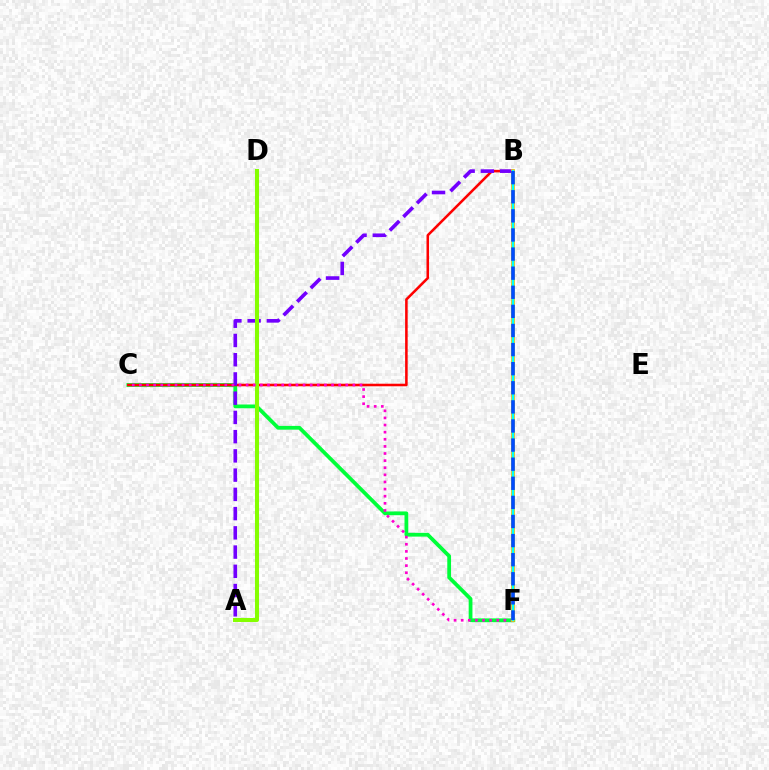{('C', 'F'): [{'color': '#00ff39', 'line_style': 'solid', 'thickness': 2.71}, {'color': '#ff00cf', 'line_style': 'dotted', 'thickness': 1.93}], ('B', 'C'): [{'color': '#ff0000', 'line_style': 'solid', 'thickness': 1.84}], ('A', 'B'): [{'color': '#7200ff', 'line_style': 'dashed', 'thickness': 2.61}], ('A', 'D'): [{'color': '#84ff00', 'line_style': 'solid', 'thickness': 2.91}], ('B', 'F'): [{'color': '#ffbd00', 'line_style': 'solid', 'thickness': 2.74}, {'color': '#00fff6', 'line_style': 'solid', 'thickness': 1.69}, {'color': '#004bff', 'line_style': 'dashed', 'thickness': 2.59}]}